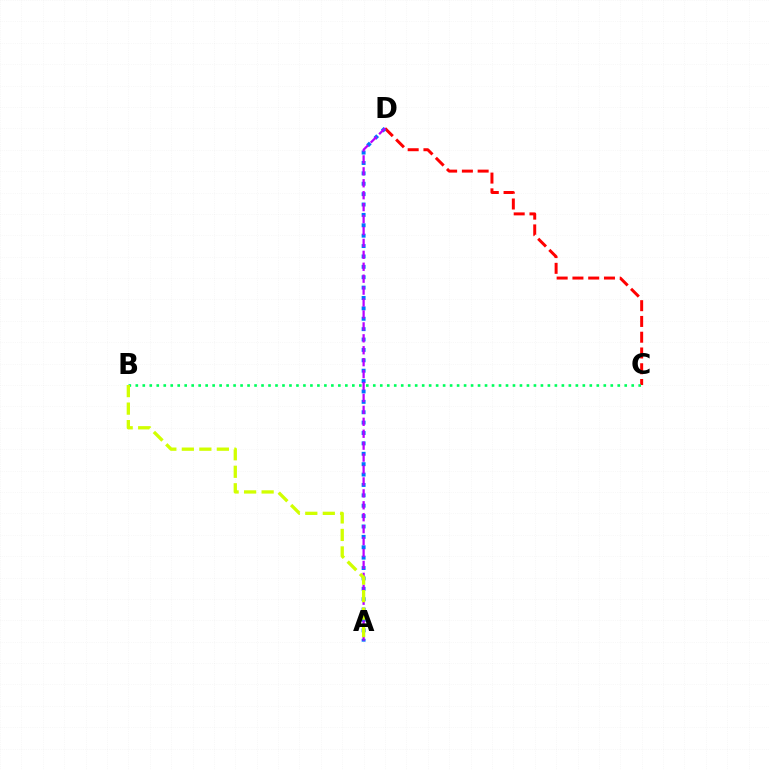{('C', 'D'): [{'color': '#ff0000', 'line_style': 'dashed', 'thickness': 2.14}], ('A', 'D'): [{'color': '#0074ff', 'line_style': 'dotted', 'thickness': 2.82}, {'color': '#b900ff', 'line_style': 'dashed', 'thickness': 1.62}], ('B', 'C'): [{'color': '#00ff5c', 'line_style': 'dotted', 'thickness': 1.9}], ('A', 'B'): [{'color': '#d1ff00', 'line_style': 'dashed', 'thickness': 2.38}]}